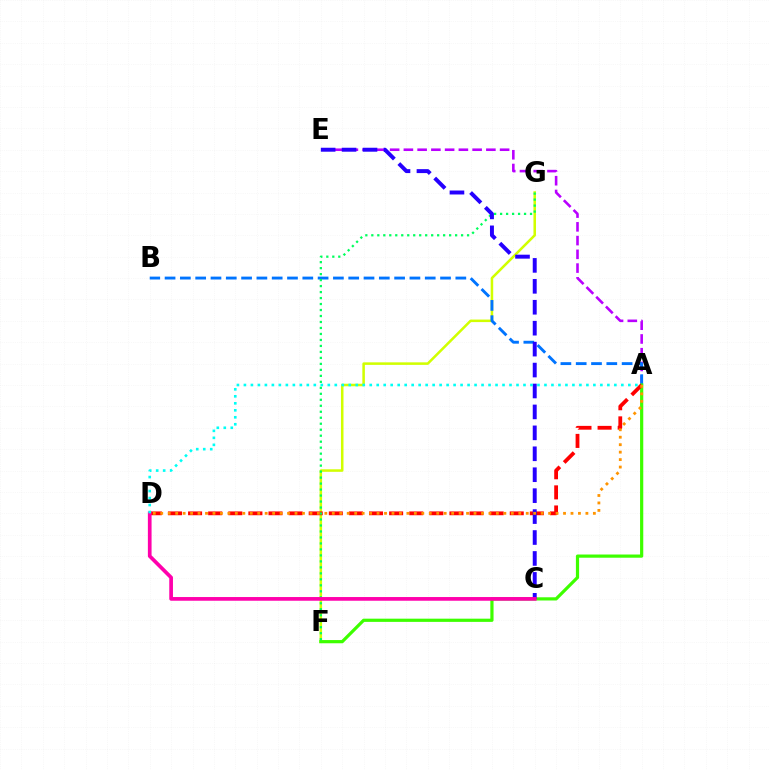{('F', 'G'): [{'color': '#d1ff00', 'line_style': 'solid', 'thickness': 1.82}, {'color': '#00ff5c', 'line_style': 'dotted', 'thickness': 1.63}], ('A', 'E'): [{'color': '#b900ff', 'line_style': 'dashed', 'thickness': 1.87}], ('A', 'B'): [{'color': '#0074ff', 'line_style': 'dashed', 'thickness': 2.08}], ('A', 'F'): [{'color': '#3dff00', 'line_style': 'solid', 'thickness': 2.3}], ('A', 'D'): [{'color': '#ff0000', 'line_style': 'dashed', 'thickness': 2.73}, {'color': '#00fff6', 'line_style': 'dotted', 'thickness': 1.9}, {'color': '#ff9400', 'line_style': 'dotted', 'thickness': 2.03}], ('C', 'E'): [{'color': '#2500ff', 'line_style': 'dashed', 'thickness': 2.84}], ('C', 'D'): [{'color': '#ff00ac', 'line_style': 'solid', 'thickness': 2.66}]}